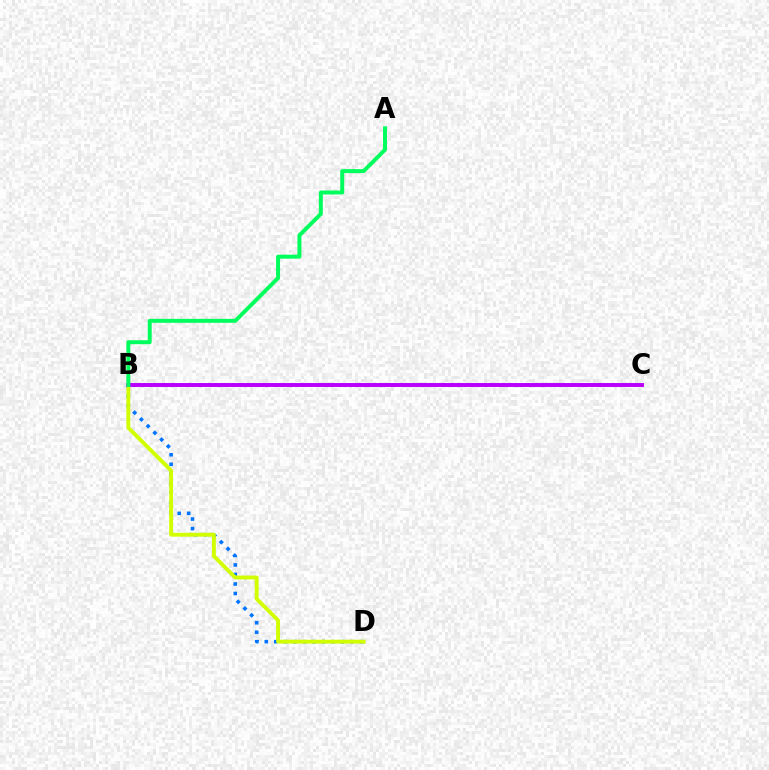{('B', 'D'): [{'color': '#0074ff', 'line_style': 'dotted', 'thickness': 2.59}, {'color': '#d1ff00', 'line_style': 'solid', 'thickness': 2.78}], ('B', 'C'): [{'color': '#ff0000', 'line_style': 'dotted', 'thickness': 1.91}, {'color': '#b900ff', 'line_style': 'solid', 'thickness': 2.83}], ('A', 'B'): [{'color': '#00ff5c', 'line_style': 'solid', 'thickness': 2.85}]}